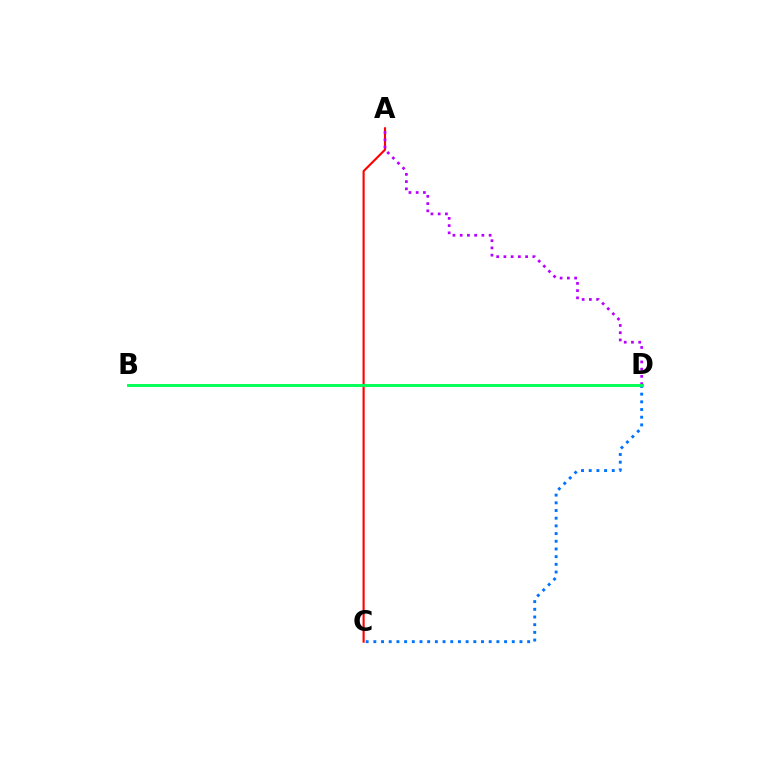{('B', 'D'): [{'color': '#d1ff00', 'line_style': 'solid', 'thickness': 1.97}, {'color': '#00ff5c', 'line_style': 'solid', 'thickness': 2.07}], ('C', 'D'): [{'color': '#0074ff', 'line_style': 'dotted', 'thickness': 2.09}], ('A', 'C'): [{'color': '#ff0000', 'line_style': 'solid', 'thickness': 1.53}], ('A', 'D'): [{'color': '#b900ff', 'line_style': 'dotted', 'thickness': 1.97}]}